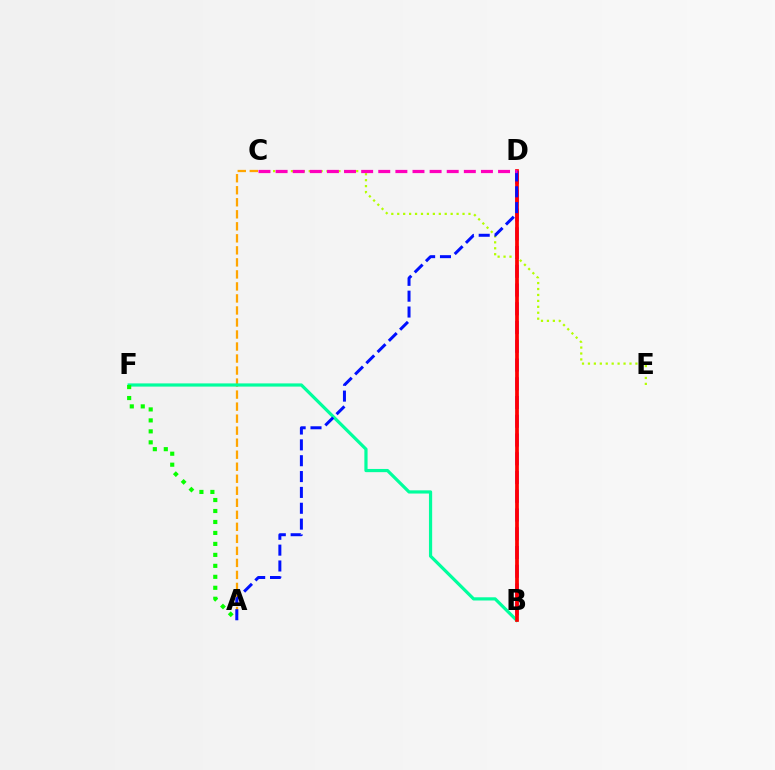{('A', 'C'): [{'color': '#ffa500', 'line_style': 'dashed', 'thickness': 1.63}], ('B', 'D'): [{'color': '#00b5ff', 'line_style': 'dashed', 'thickness': 1.56}, {'color': '#9b00ff', 'line_style': 'dashed', 'thickness': 2.55}, {'color': '#ff0000', 'line_style': 'solid', 'thickness': 2.68}], ('C', 'E'): [{'color': '#b3ff00', 'line_style': 'dotted', 'thickness': 1.61}], ('B', 'F'): [{'color': '#00ff9d', 'line_style': 'solid', 'thickness': 2.3}], ('A', 'D'): [{'color': '#0010ff', 'line_style': 'dashed', 'thickness': 2.15}], ('C', 'D'): [{'color': '#ff00bd', 'line_style': 'dashed', 'thickness': 2.32}], ('A', 'F'): [{'color': '#08ff00', 'line_style': 'dotted', 'thickness': 2.98}]}